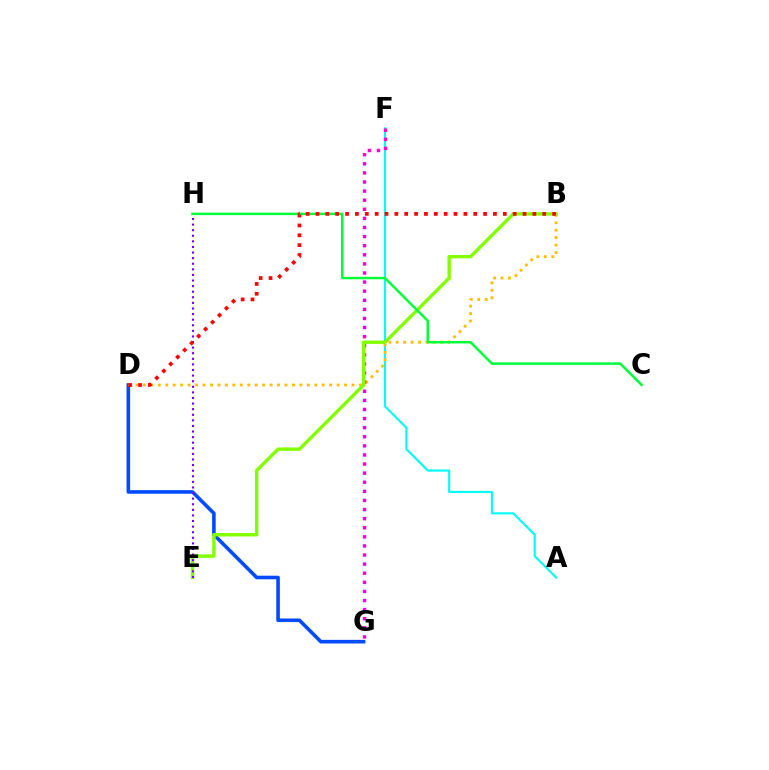{('A', 'F'): [{'color': '#00fff6', 'line_style': 'solid', 'thickness': 1.54}], ('D', 'G'): [{'color': '#004bff', 'line_style': 'solid', 'thickness': 2.59}], ('B', 'D'): [{'color': '#ffbd00', 'line_style': 'dotted', 'thickness': 2.02}, {'color': '#ff0000', 'line_style': 'dotted', 'thickness': 2.68}], ('F', 'G'): [{'color': '#ff00cf', 'line_style': 'dotted', 'thickness': 2.47}], ('B', 'E'): [{'color': '#84ff00', 'line_style': 'solid', 'thickness': 2.47}], ('E', 'H'): [{'color': '#7200ff', 'line_style': 'dotted', 'thickness': 1.52}], ('C', 'H'): [{'color': '#00ff39', 'line_style': 'solid', 'thickness': 1.78}]}